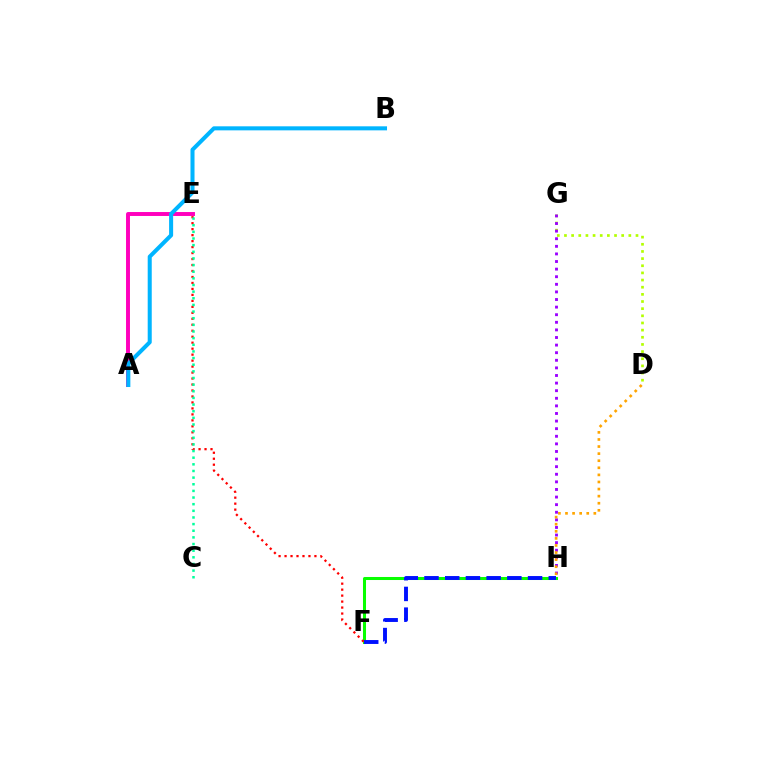{('F', 'H'): [{'color': '#08ff00', 'line_style': 'solid', 'thickness': 2.18}, {'color': '#0010ff', 'line_style': 'dashed', 'thickness': 2.81}], ('A', 'E'): [{'color': '#ff00bd', 'line_style': 'solid', 'thickness': 2.83}], ('E', 'F'): [{'color': '#ff0000', 'line_style': 'dotted', 'thickness': 1.62}], ('C', 'E'): [{'color': '#00ff9d', 'line_style': 'dotted', 'thickness': 1.8}], ('D', 'G'): [{'color': '#b3ff00', 'line_style': 'dotted', 'thickness': 1.94}], ('A', 'B'): [{'color': '#00b5ff', 'line_style': 'solid', 'thickness': 2.91}], ('G', 'H'): [{'color': '#9b00ff', 'line_style': 'dotted', 'thickness': 2.06}], ('D', 'H'): [{'color': '#ffa500', 'line_style': 'dotted', 'thickness': 1.92}]}